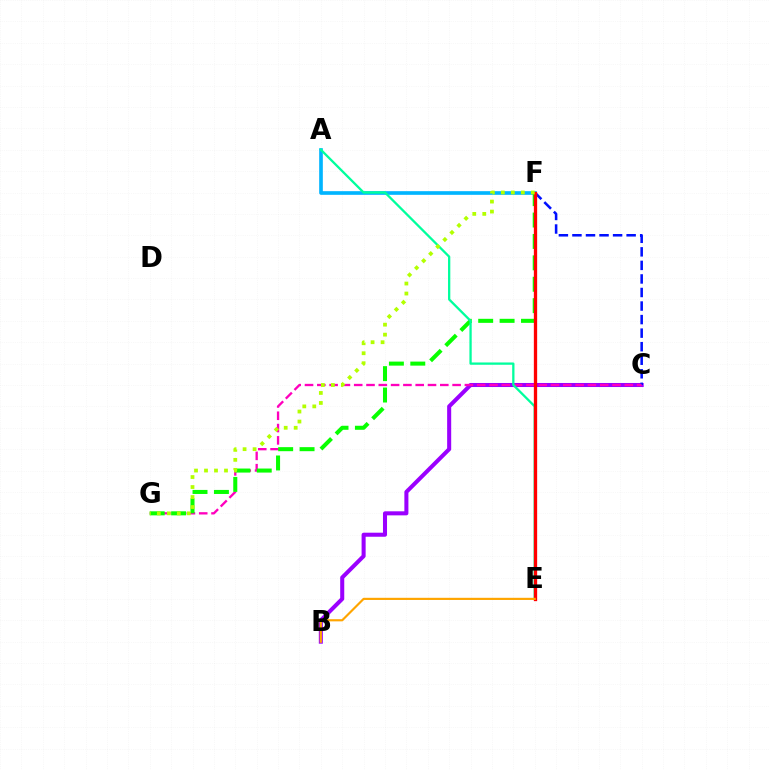{('B', 'C'): [{'color': '#9b00ff', 'line_style': 'solid', 'thickness': 2.91}], ('C', 'F'): [{'color': '#0010ff', 'line_style': 'dashed', 'thickness': 1.84}], ('A', 'F'): [{'color': '#00b5ff', 'line_style': 'solid', 'thickness': 2.63}], ('C', 'G'): [{'color': '#ff00bd', 'line_style': 'dashed', 'thickness': 1.67}], ('F', 'G'): [{'color': '#08ff00', 'line_style': 'dashed', 'thickness': 2.91}, {'color': '#b3ff00', 'line_style': 'dotted', 'thickness': 2.72}], ('A', 'E'): [{'color': '#00ff9d', 'line_style': 'solid', 'thickness': 1.65}], ('E', 'F'): [{'color': '#ff0000', 'line_style': 'solid', 'thickness': 2.38}], ('B', 'E'): [{'color': '#ffa500', 'line_style': 'solid', 'thickness': 1.56}]}